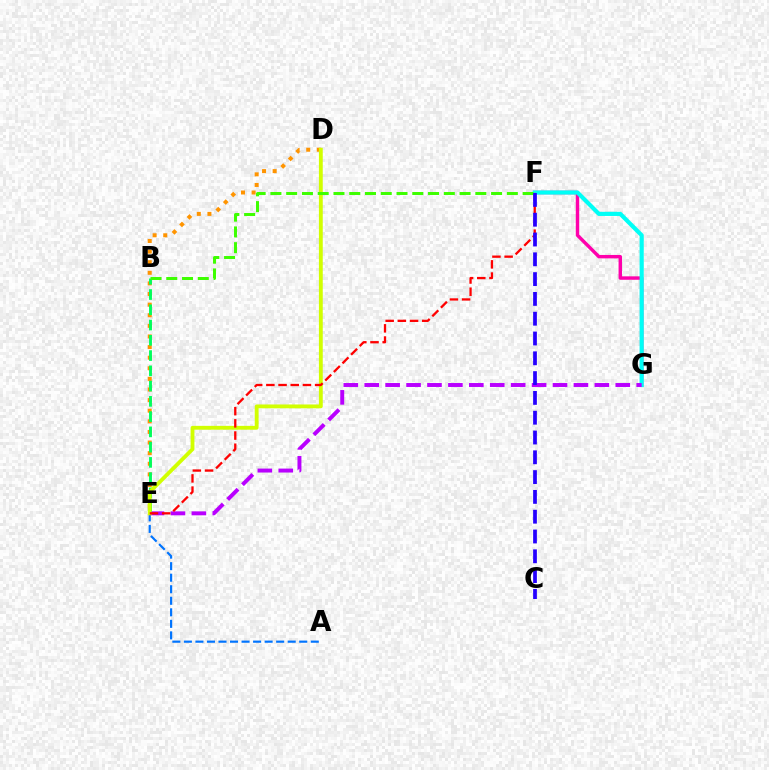{('F', 'G'): [{'color': '#ff00ac', 'line_style': 'solid', 'thickness': 2.47}, {'color': '#00fff6', 'line_style': 'solid', 'thickness': 2.99}], ('D', 'E'): [{'color': '#ff9400', 'line_style': 'dotted', 'thickness': 2.88}, {'color': '#d1ff00', 'line_style': 'solid', 'thickness': 2.76}], ('B', 'E'): [{'color': '#00ff5c', 'line_style': 'dashed', 'thickness': 2.07}], ('A', 'E'): [{'color': '#0074ff', 'line_style': 'dashed', 'thickness': 1.57}], ('E', 'G'): [{'color': '#b900ff', 'line_style': 'dashed', 'thickness': 2.84}], ('E', 'F'): [{'color': '#ff0000', 'line_style': 'dashed', 'thickness': 1.66}], ('B', 'F'): [{'color': '#3dff00', 'line_style': 'dashed', 'thickness': 2.14}], ('C', 'F'): [{'color': '#2500ff', 'line_style': 'dashed', 'thickness': 2.69}]}